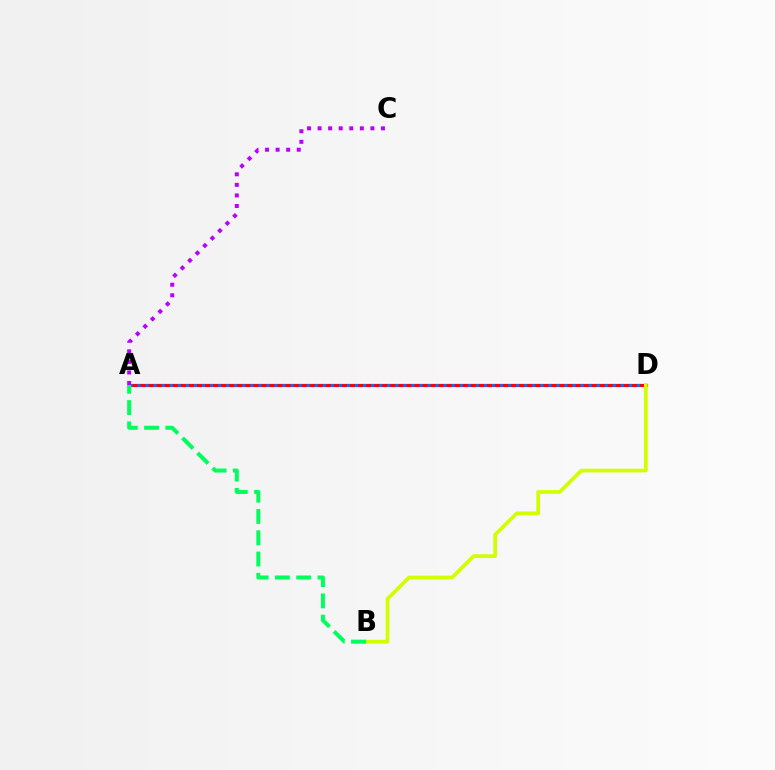{('A', 'D'): [{'color': '#ff0000', 'line_style': 'solid', 'thickness': 2.31}, {'color': '#0074ff', 'line_style': 'dotted', 'thickness': 2.19}], ('B', 'D'): [{'color': '#d1ff00', 'line_style': 'solid', 'thickness': 2.67}], ('A', 'C'): [{'color': '#b900ff', 'line_style': 'dotted', 'thickness': 2.87}], ('A', 'B'): [{'color': '#00ff5c', 'line_style': 'dashed', 'thickness': 2.89}]}